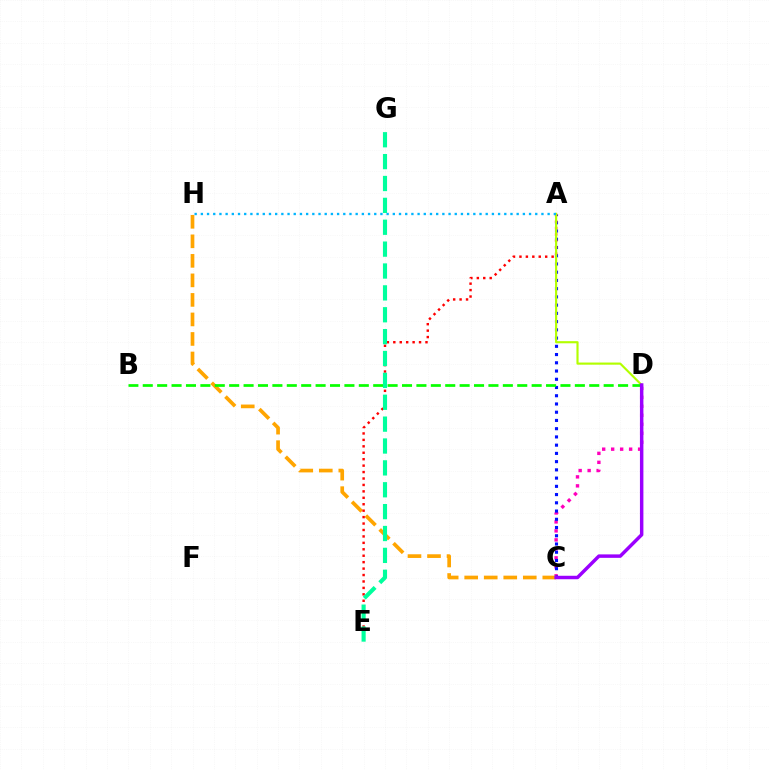{('C', 'D'): [{'color': '#ff00bd', 'line_style': 'dotted', 'thickness': 2.44}, {'color': '#9b00ff', 'line_style': 'solid', 'thickness': 2.49}], ('A', 'C'): [{'color': '#0010ff', 'line_style': 'dotted', 'thickness': 2.24}], ('C', 'H'): [{'color': '#ffa500', 'line_style': 'dashed', 'thickness': 2.65}], ('A', 'E'): [{'color': '#ff0000', 'line_style': 'dotted', 'thickness': 1.75}], ('A', 'D'): [{'color': '#b3ff00', 'line_style': 'solid', 'thickness': 1.54}], ('B', 'D'): [{'color': '#08ff00', 'line_style': 'dashed', 'thickness': 1.96}], ('A', 'H'): [{'color': '#00b5ff', 'line_style': 'dotted', 'thickness': 1.68}], ('E', 'G'): [{'color': '#00ff9d', 'line_style': 'dashed', 'thickness': 2.97}]}